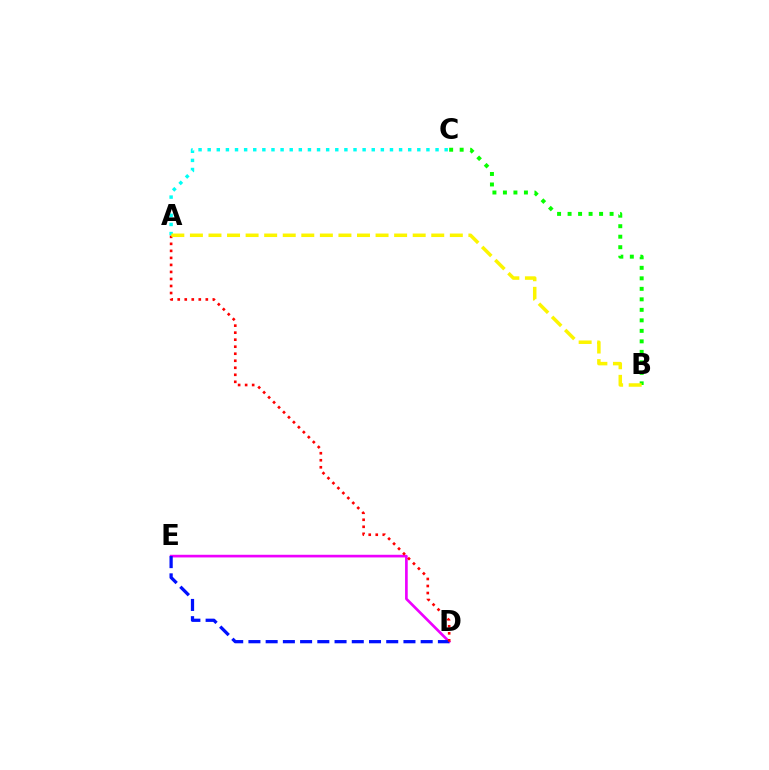{('D', 'E'): [{'color': '#ee00ff', 'line_style': 'solid', 'thickness': 1.92}, {'color': '#0010ff', 'line_style': 'dashed', 'thickness': 2.34}], ('B', 'C'): [{'color': '#08ff00', 'line_style': 'dotted', 'thickness': 2.85}], ('A', 'D'): [{'color': '#ff0000', 'line_style': 'dotted', 'thickness': 1.91}], ('A', 'C'): [{'color': '#00fff6', 'line_style': 'dotted', 'thickness': 2.48}], ('A', 'B'): [{'color': '#fcf500', 'line_style': 'dashed', 'thickness': 2.52}]}